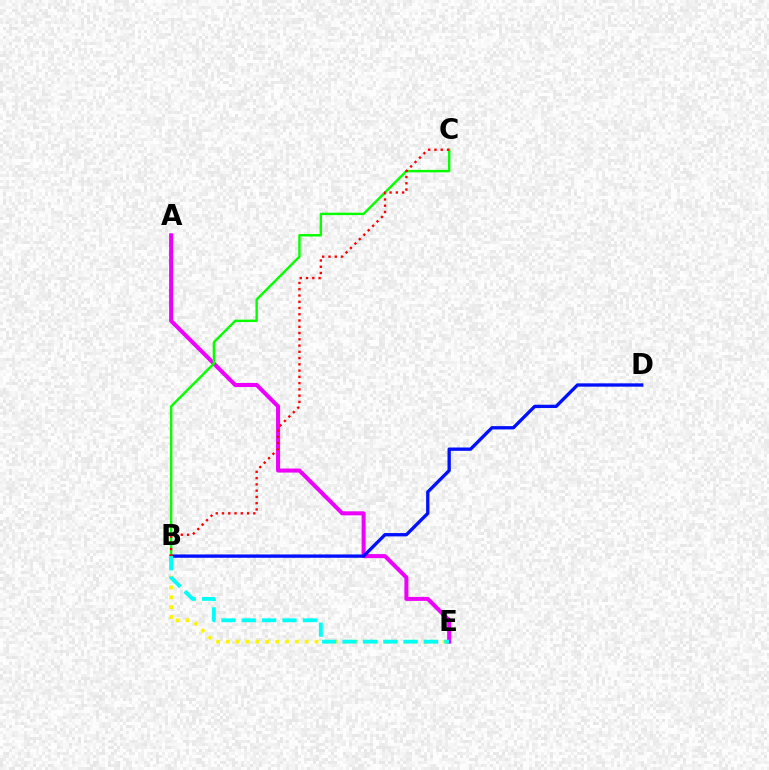{('A', 'E'): [{'color': '#ee00ff', 'line_style': 'solid', 'thickness': 2.9}], ('B', 'D'): [{'color': '#0010ff', 'line_style': 'solid', 'thickness': 2.39}], ('B', 'C'): [{'color': '#08ff00', 'line_style': 'solid', 'thickness': 1.75}, {'color': '#ff0000', 'line_style': 'dotted', 'thickness': 1.7}], ('B', 'E'): [{'color': '#fcf500', 'line_style': 'dotted', 'thickness': 2.67}, {'color': '#00fff6', 'line_style': 'dashed', 'thickness': 2.77}]}